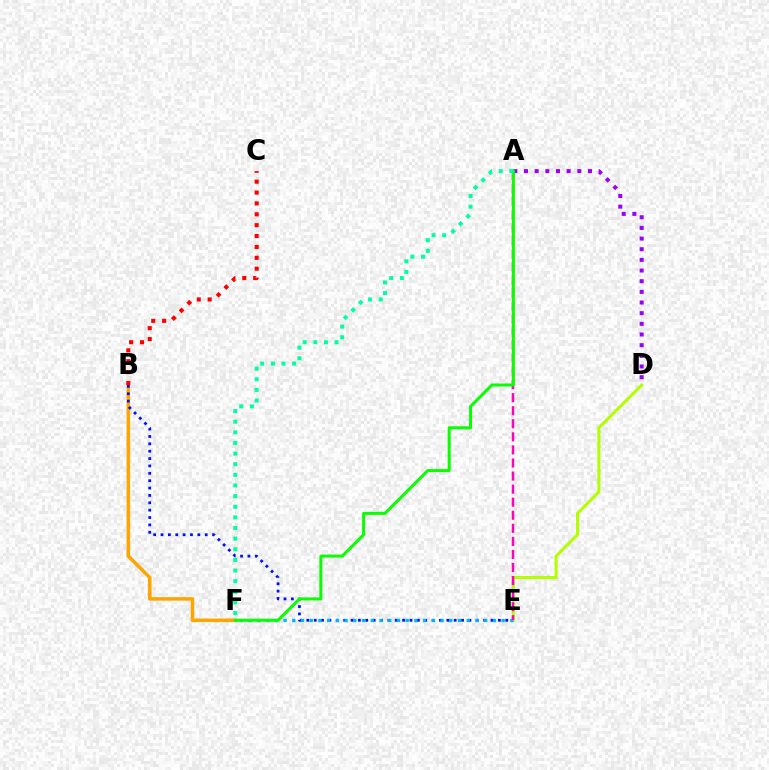{('B', 'F'): [{'color': '#ffa500', 'line_style': 'solid', 'thickness': 2.53}], ('B', 'E'): [{'color': '#0010ff', 'line_style': 'dotted', 'thickness': 2.0}], ('D', 'E'): [{'color': '#b3ff00', 'line_style': 'solid', 'thickness': 2.2}], ('A', 'D'): [{'color': '#9b00ff', 'line_style': 'dotted', 'thickness': 2.9}], ('E', 'F'): [{'color': '#00b5ff', 'line_style': 'dotted', 'thickness': 2.37}], ('B', 'C'): [{'color': '#ff0000', 'line_style': 'dotted', 'thickness': 2.96}], ('A', 'E'): [{'color': '#ff00bd', 'line_style': 'dashed', 'thickness': 1.77}], ('A', 'F'): [{'color': '#08ff00', 'line_style': 'solid', 'thickness': 2.17}, {'color': '#00ff9d', 'line_style': 'dotted', 'thickness': 2.89}]}